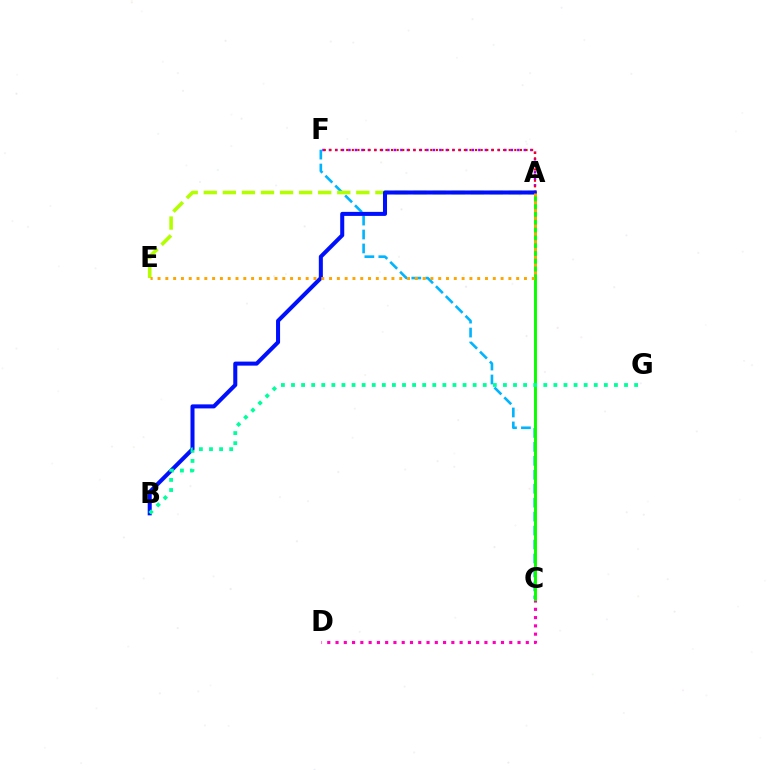{('A', 'F'): [{'color': '#9b00ff', 'line_style': 'dotted', 'thickness': 1.76}, {'color': '#ff0000', 'line_style': 'dotted', 'thickness': 1.52}], ('C', 'F'): [{'color': '#00b5ff', 'line_style': 'dashed', 'thickness': 1.9}], ('C', 'D'): [{'color': '#ff00bd', 'line_style': 'dotted', 'thickness': 2.25}], ('A', 'E'): [{'color': '#b3ff00', 'line_style': 'dashed', 'thickness': 2.59}, {'color': '#ffa500', 'line_style': 'dotted', 'thickness': 2.12}], ('A', 'C'): [{'color': '#08ff00', 'line_style': 'solid', 'thickness': 2.11}], ('A', 'B'): [{'color': '#0010ff', 'line_style': 'solid', 'thickness': 2.91}], ('B', 'G'): [{'color': '#00ff9d', 'line_style': 'dotted', 'thickness': 2.74}]}